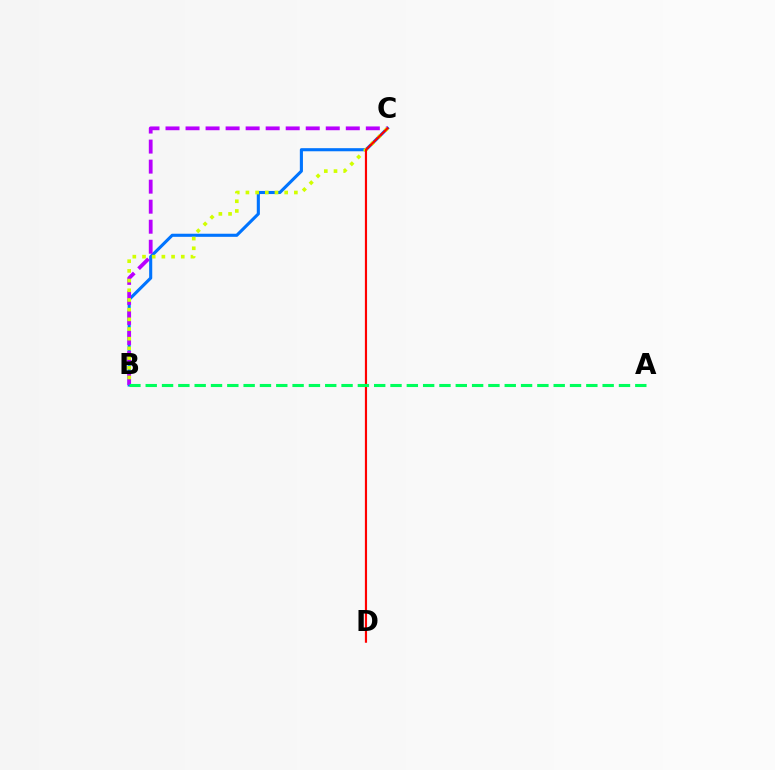{('B', 'C'): [{'color': '#0074ff', 'line_style': 'solid', 'thickness': 2.23}, {'color': '#b900ff', 'line_style': 'dashed', 'thickness': 2.72}, {'color': '#d1ff00', 'line_style': 'dotted', 'thickness': 2.63}], ('C', 'D'): [{'color': '#ff0000', 'line_style': 'solid', 'thickness': 1.56}], ('A', 'B'): [{'color': '#00ff5c', 'line_style': 'dashed', 'thickness': 2.22}]}